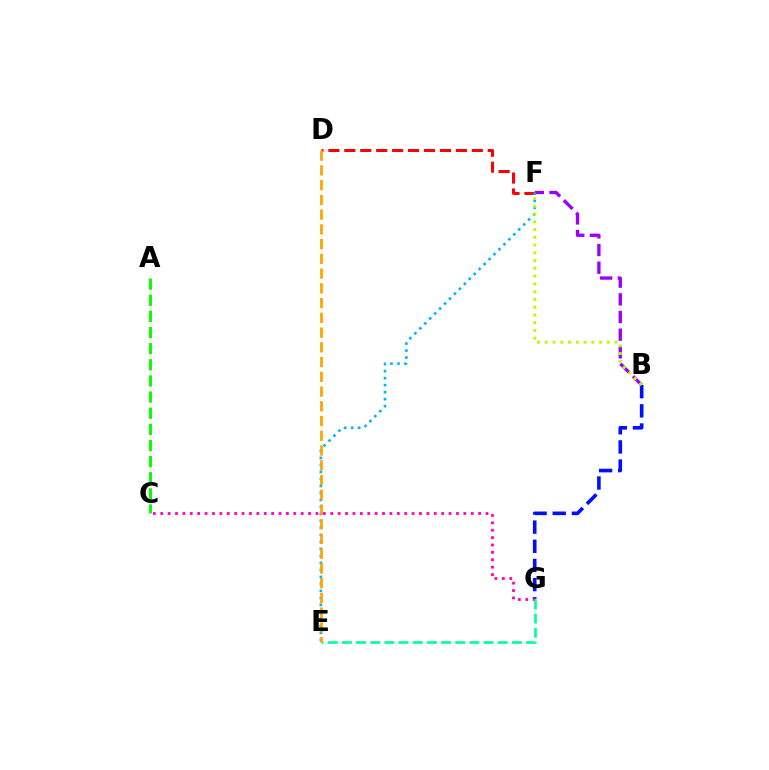{('A', 'C'): [{'color': '#08ff00', 'line_style': 'dashed', 'thickness': 2.19}], ('D', 'F'): [{'color': '#ff0000', 'line_style': 'dashed', 'thickness': 2.17}], ('B', 'G'): [{'color': '#0010ff', 'line_style': 'dashed', 'thickness': 2.6}], ('B', 'F'): [{'color': '#9b00ff', 'line_style': 'dashed', 'thickness': 2.4}, {'color': '#b3ff00', 'line_style': 'dotted', 'thickness': 2.11}], ('C', 'G'): [{'color': '#ff00bd', 'line_style': 'dotted', 'thickness': 2.01}], ('E', 'F'): [{'color': '#00b5ff', 'line_style': 'dotted', 'thickness': 1.9}], ('E', 'G'): [{'color': '#00ff9d', 'line_style': 'dashed', 'thickness': 1.92}], ('D', 'E'): [{'color': '#ffa500', 'line_style': 'dashed', 'thickness': 2.0}]}